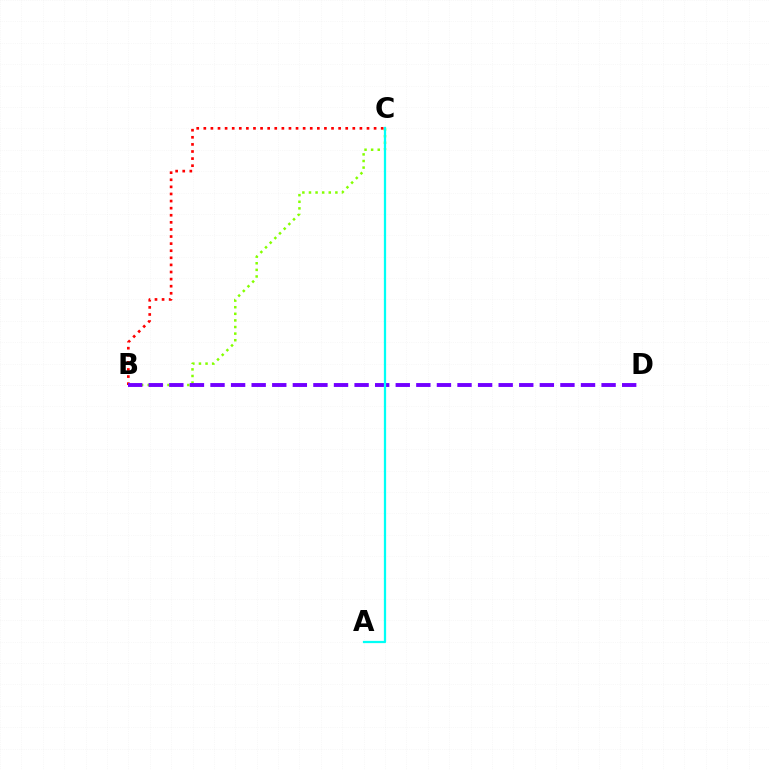{('B', 'C'): [{'color': '#84ff00', 'line_style': 'dotted', 'thickness': 1.79}, {'color': '#ff0000', 'line_style': 'dotted', 'thickness': 1.93}], ('B', 'D'): [{'color': '#7200ff', 'line_style': 'dashed', 'thickness': 2.8}], ('A', 'C'): [{'color': '#00fff6', 'line_style': 'solid', 'thickness': 1.62}]}